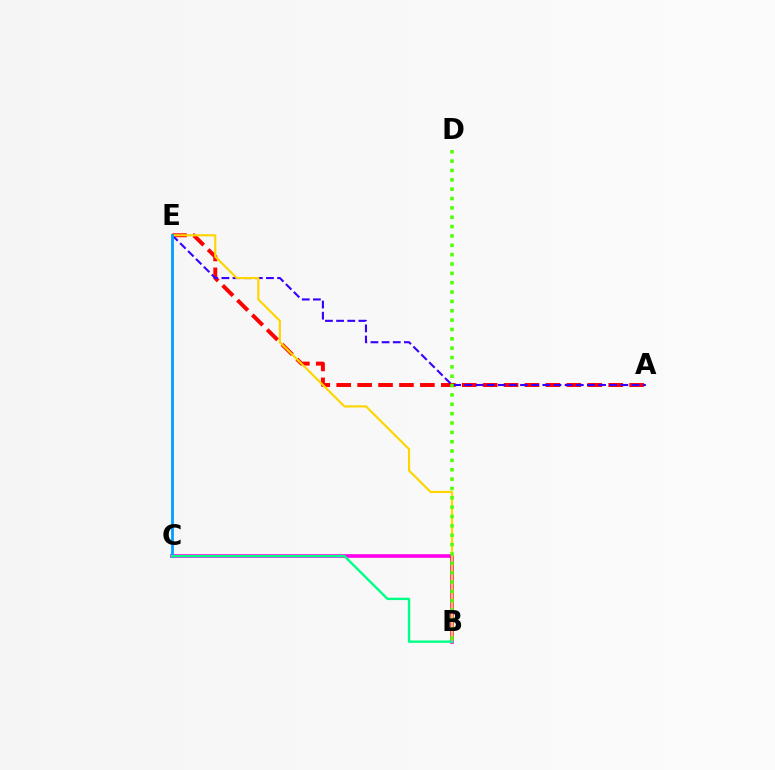{('A', 'E'): [{'color': '#ff0000', 'line_style': 'dashed', 'thickness': 2.84}, {'color': '#3700ff', 'line_style': 'dashed', 'thickness': 1.51}], ('B', 'C'): [{'color': '#ff00ed', 'line_style': 'solid', 'thickness': 2.62}, {'color': '#00ff86', 'line_style': 'solid', 'thickness': 1.72}], ('B', 'E'): [{'color': '#ffd500', 'line_style': 'solid', 'thickness': 1.55}], ('B', 'D'): [{'color': '#4fff00', 'line_style': 'dotted', 'thickness': 2.54}], ('C', 'E'): [{'color': '#009eff', 'line_style': 'solid', 'thickness': 2.01}]}